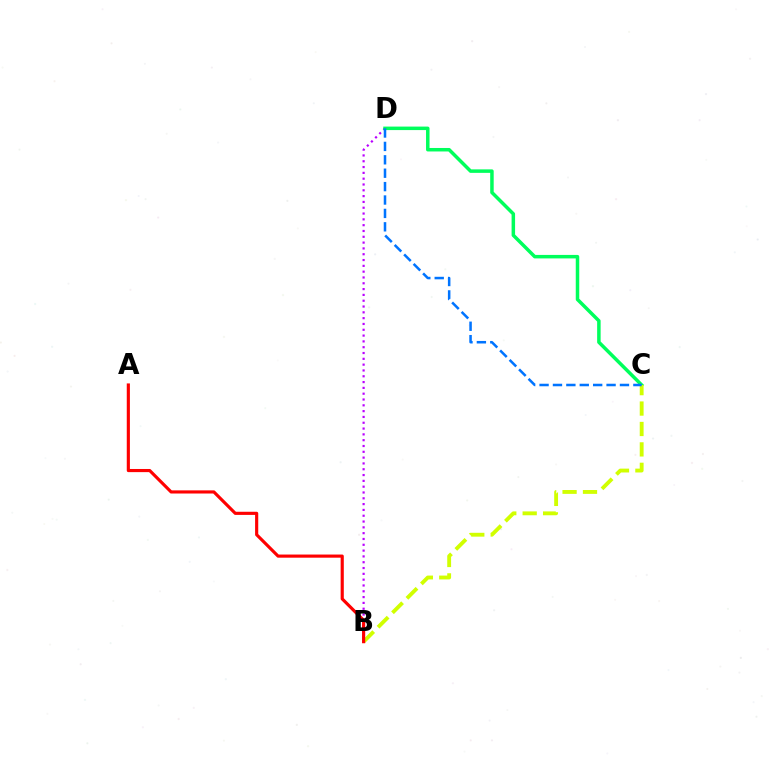{('B', 'D'): [{'color': '#b900ff', 'line_style': 'dotted', 'thickness': 1.58}], ('C', 'D'): [{'color': '#00ff5c', 'line_style': 'solid', 'thickness': 2.52}, {'color': '#0074ff', 'line_style': 'dashed', 'thickness': 1.82}], ('B', 'C'): [{'color': '#d1ff00', 'line_style': 'dashed', 'thickness': 2.77}], ('A', 'B'): [{'color': '#ff0000', 'line_style': 'solid', 'thickness': 2.27}]}